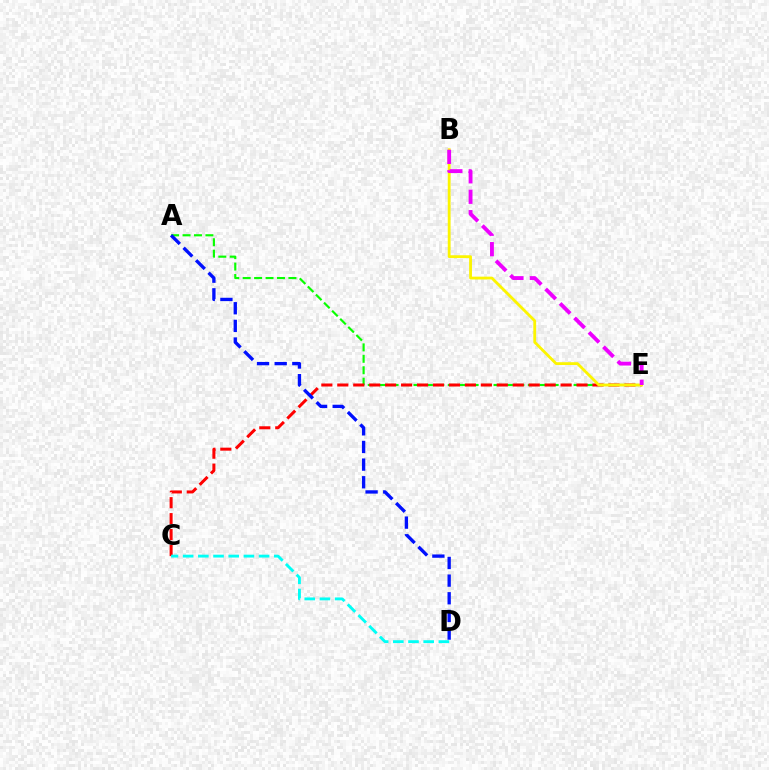{('A', 'E'): [{'color': '#08ff00', 'line_style': 'dashed', 'thickness': 1.55}], ('C', 'E'): [{'color': '#ff0000', 'line_style': 'dashed', 'thickness': 2.17}], ('B', 'E'): [{'color': '#fcf500', 'line_style': 'solid', 'thickness': 2.03}, {'color': '#ee00ff', 'line_style': 'dashed', 'thickness': 2.78}], ('A', 'D'): [{'color': '#0010ff', 'line_style': 'dashed', 'thickness': 2.4}], ('C', 'D'): [{'color': '#00fff6', 'line_style': 'dashed', 'thickness': 2.06}]}